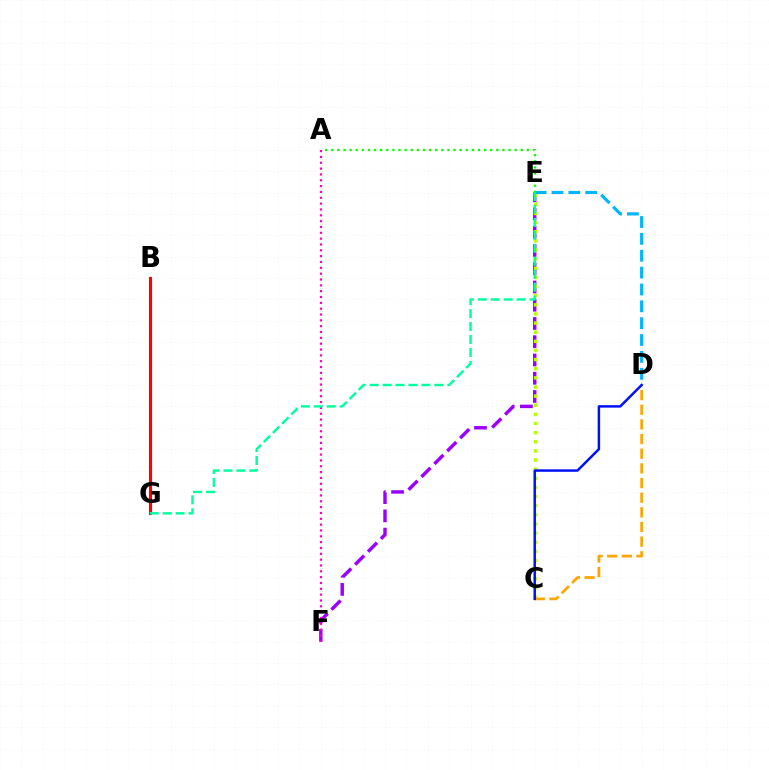{('E', 'F'): [{'color': '#9b00ff', 'line_style': 'dashed', 'thickness': 2.48}], ('C', 'E'): [{'color': '#b3ff00', 'line_style': 'dotted', 'thickness': 2.48}], ('C', 'D'): [{'color': '#ffa500', 'line_style': 'dashed', 'thickness': 1.99}, {'color': '#0010ff', 'line_style': 'solid', 'thickness': 1.79}], ('D', 'E'): [{'color': '#00b5ff', 'line_style': 'dashed', 'thickness': 2.29}], ('B', 'G'): [{'color': '#ff0000', 'line_style': 'solid', 'thickness': 2.24}], ('A', 'E'): [{'color': '#08ff00', 'line_style': 'dotted', 'thickness': 1.66}], ('A', 'F'): [{'color': '#ff00bd', 'line_style': 'dotted', 'thickness': 1.59}], ('E', 'G'): [{'color': '#00ff9d', 'line_style': 'dashed', 'thickness': 1.76}]}